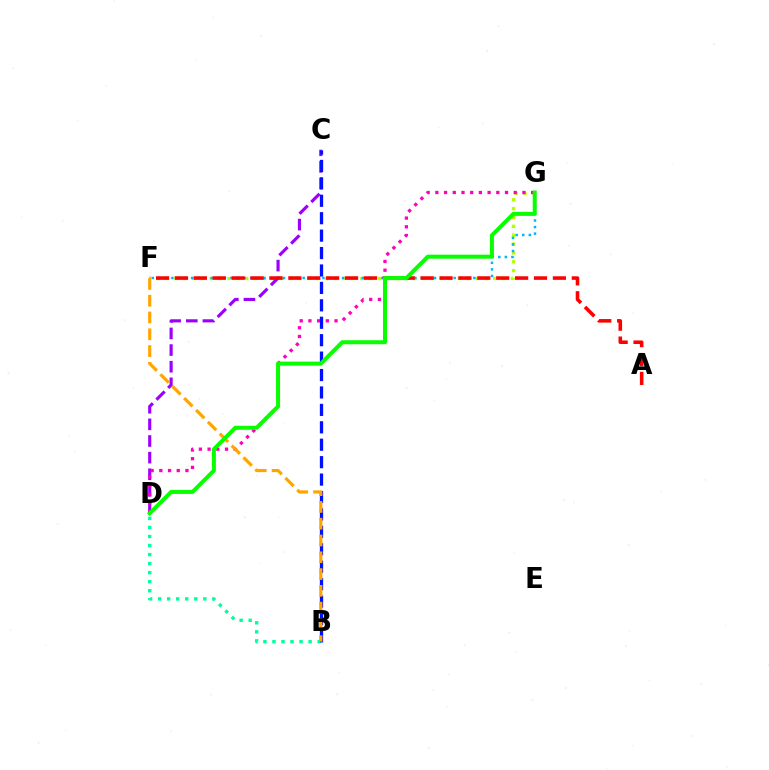{('F', 'G'): [{'color': '#b3ff00', 'line_style': 'dotted', 'thickness': 2.41}, {'color': '#00b5ff', 'line_style': 'dotted', 'thickness': 1.78}], ('C', 'D'): [{'color': '#9b00ff', 'line_style': 'dashed', 'thickness': 2.26}], ('A', 'F'): [{'color': '#ff0000', 'line_style': 'dashed', 'thickness': 2.57}], ('B', 'D'): [{'color': '#00ff9d', 'line_style': 'dotted', 'thickness': 2.46}], ('D', 'G'): [{'color': '#ff00bd', 'line_style': 'dotted', 'thickness': 2.37}, {'color': '#08ff00', 'line_style': 'solid', 'thickness': 2.88}], ('B', 'C'): [{'color': '#0010ff', 'line_style': 'dashed', 'thickness': 2.37}], ('B', 'F'): [{'color': '#ffa500', 'line_style': 'dashed', 'thickness': 2.28}]}